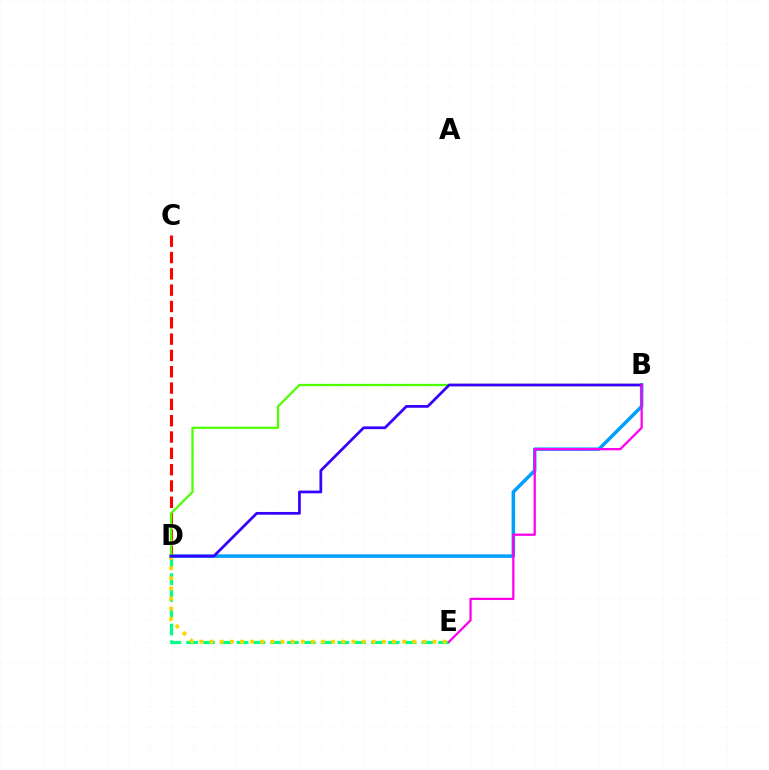{('D', 'E'): [{'color': '#00ff86', 'line_style': 'dashed', 'thickness': 2.28}, {'color': '#ffd500', 'line_style': 'dotted', 'thickness': 2.75}], ('C', 'D'): [{'color': '#ff0000', 'line_style': 'dashed', 'thickness': 2.22}], ('B', 'D'): [{'color': '#009eff', 'line_style': 'solid', 'thickness': 2.51}, {'color': '#4fff00', 'line_style': 'solid', 'thickness': 1.63}, {'color': '#3700ff', 'line_style': 'solid', 'thickness': 1.97}], ('B', 'E'): [{'color': '#ff00ed', 'line_style': 'solid', 'thickness': 1.63}]}